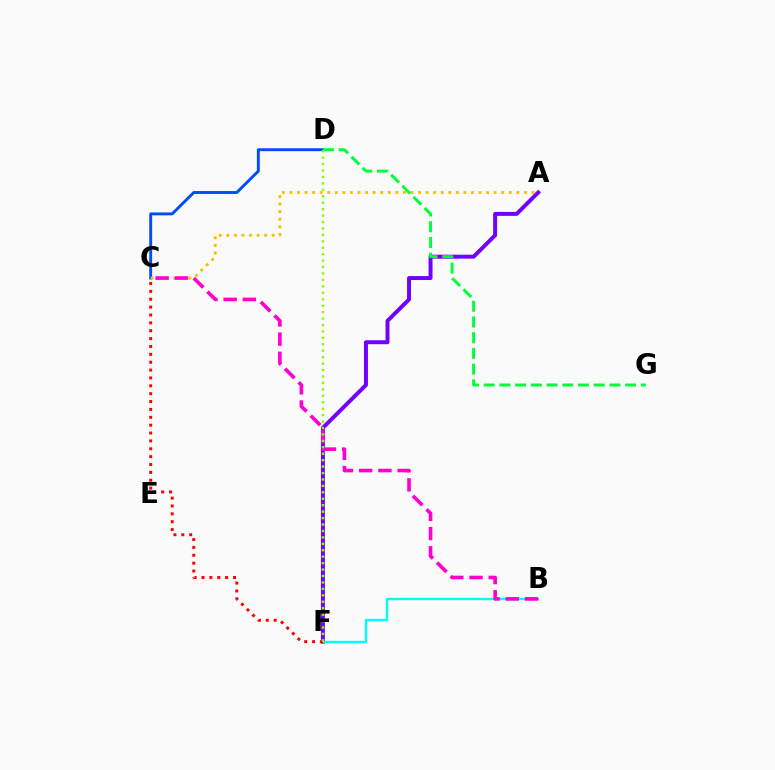{('C', 'D'): [{'color': '#004bff', 'line_style': 'solid', 'thickness': 2.09}], ('A', 'F'): [{'color': '#7200ff', 'line_style': 'solid', 'thickness': 2.85}], ('B', 'F'): [{'color': '#00fff6', 'line_style': 'solid', 'thickness': 1.71}], ('A', 'C'): [{'color': '#ffbd00', 'line_style': 'dotted', 'thickness': 2.06}], ('D', 'G'): [{'color': '#00ff39', 'line_style': 'dashed', 'thickness': 2.14}], ('B', 'C'): [{'color': '#ff00cf', 'line_style': 'dashed', 'thickness': 2.61}], ('C', 'F'): [{'color': '#ff0000', 'line_style': 'dotted', 'thickness': 2.14}], ('D', 'F'): [{'color': '#84ff00', 'line_style': 'dotted', 'thickness': 1.75}]}